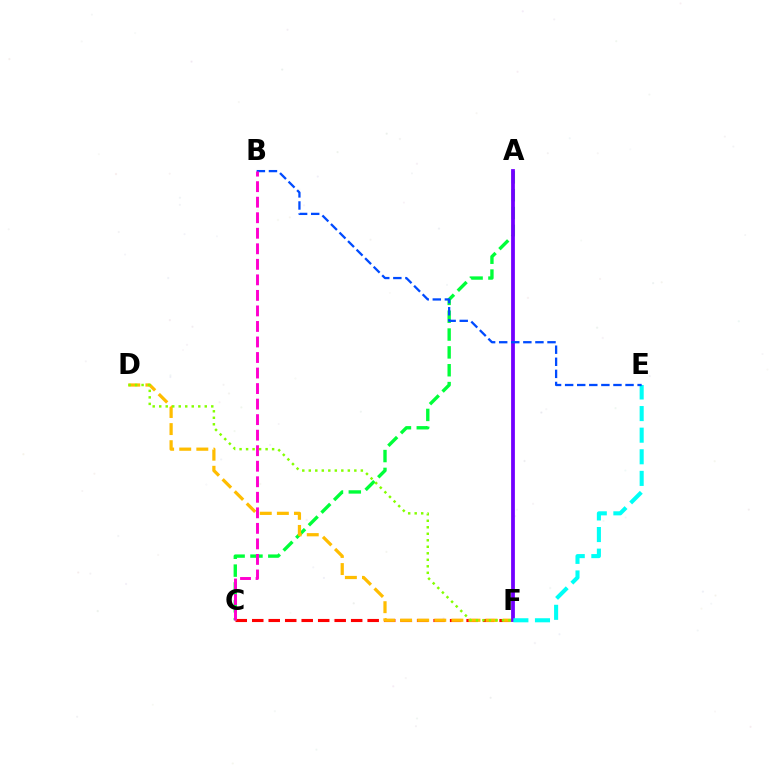{('C', 'F'): [{'color': '#ff0000', 'line_style': 'dashed', 'thickness': 2.24}], ('A', 'C'): [{'color': '#00ff39', 'line_style': 'dashed', 'thickness': 2.42}], ('D', 'F'): [{'color': '#ffbd00', 'line_style': 'dashed', 'thickness': 2.32}, {'color': '#84ff00', 'line_style': 'dotted', 'thickness': 1.77}], ('A', 'F'): [{'color': '#7200ff', 'line_style': 'solid', 'thickness': 2.72}], ('E', 'F'): [{'color': '#00fff6', 'line_style': 'dashed', 'thickness': 2.93}], ('B', 'E'): [{'color': '#004bff', 'line_style': 'dashed', 'thickness': 1.64}], ('B', 'C'): [{'color': '#ff00cf', 'line_style': 'dashed', 'thickness': 2.11}]}